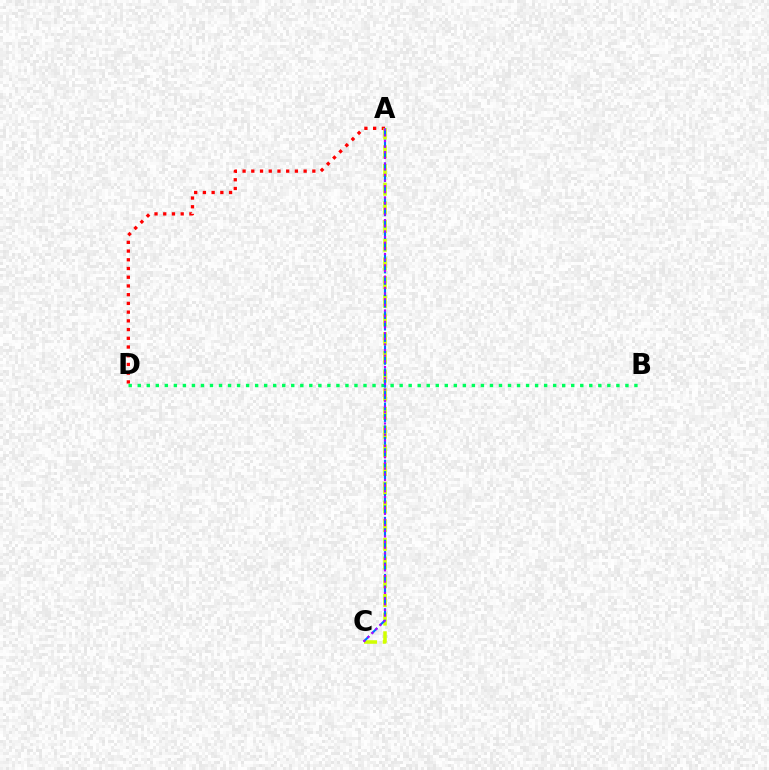{('A', 'D'): [{'color': '#ff0000', 'line_style': 'dotted', 'thickness': 2.37}], ('B', 'D'): [{'color': '#00ff5c', 'line_style': 'dotted', 'thickness': 2.45}], ('A', 'C'): [{'color': '#d1ff00', 'line_style': 'dashed', 'thickness': 2.54}, {'color': '#0074ff', 'line_style': 'dashed', 'thickness': 1.55}, {'color': '#b900ff', 'line_style': 'dotted', 'thickness': 1.53}]}